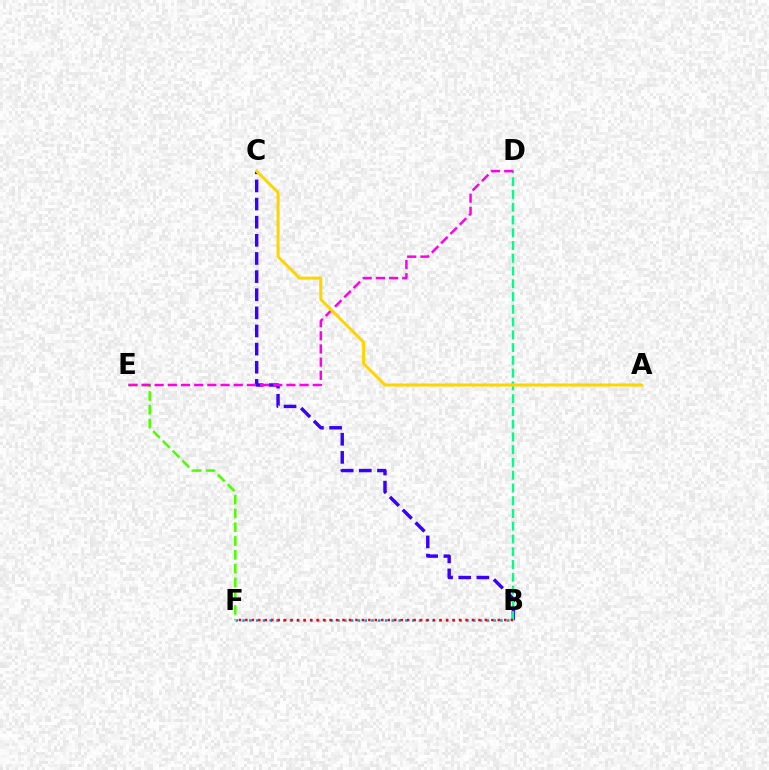{('B', 'F'): [{'color': '#009eff', 'line_style': 'dotted', 'thickness': 1.84}, {'color': '#ff0000', 'line_style': 'dotted', 'thickness': 1.76}], ('B', 'C'): [{'color': '#3700ff', 'line_style': 'dashed', 'thickness': 2.46}], ('E', 'F'): [{'color': '#4fff00', 'line_style': 'dashed', 'thickness': 1.87}], ('B', 'D'): [{'color': '#00ff86', 'line_style': 'dashed', 'thickness': 1.73}], ('D', 'E'): [{'color': '#ff00ed', 'line_style': 'dashed', 'thickness': 1.79}], ('A', 'C'): [{'color': '#ffd500', 'line_style': 'solid', 'thickness': 2.14}]}